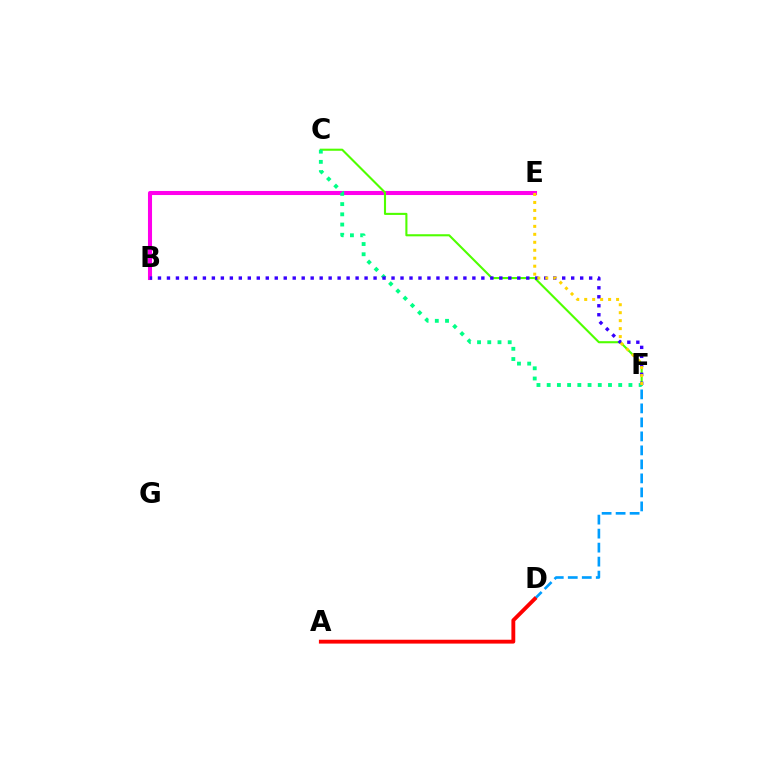{('B', 'E'): [{'color': '#ff00ed', 'line_style': 'solid', 'thickness': 2.93}], ('C', 'F'): [{'color': '#4fff00', 'line_style': 'solid', 'thickness': 1.51}, {'color': '#00ff86', 'line_style': 'dotted', 'thickness': 2.78}], ('B', 'F'): [{'color': '#3700ff', 'line_style': 'dotted', 'thickness': 2.44}], ('D', 'F'): [{'color': '#009eff', 'line_style': 'dashed', 'thickness': 1.9}], ('E', 'F'): [{'color': '#ffd500', 'line_style': 'dotted', 'thickness': 2.16}], ('A', 'D'): [{'color': '#ff0000', 'line_style': 'solid', 'thickness': 2.78}]}